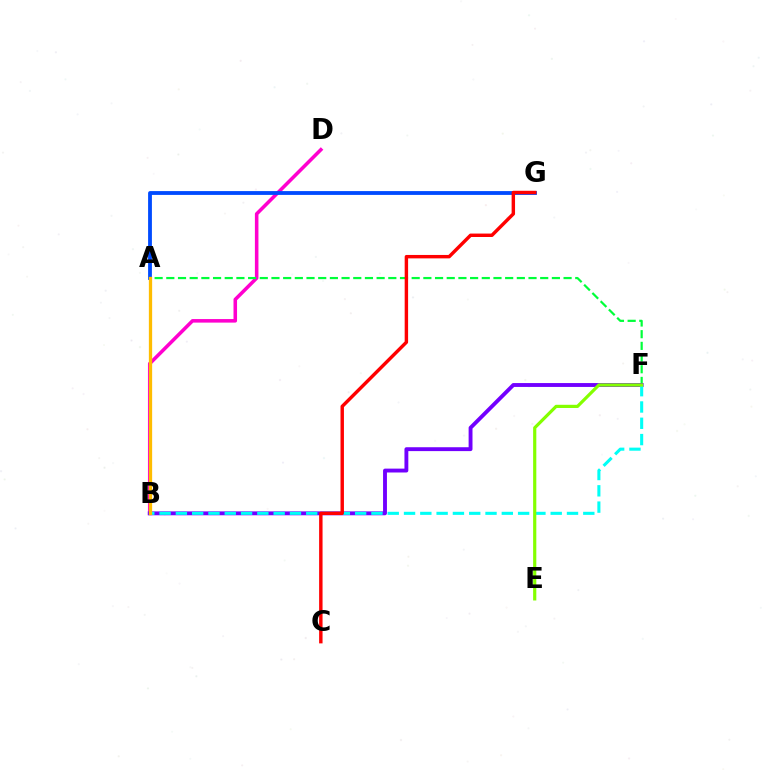{('B', 'D'): [{'color': '#ff00cf', 'line_style': 'solid', 'thickness': 2.56}], ('A', 'G'): [{'color': '#004bff', 'line_style': 'solid', 'thickness': 2.74}], ('A', 'F'): [{'color': '#00ff39', 'line_style': 'dashed', 'thickness': 1.59}], ('B', 'F'): [{'color': '#7200ff', 'line_style': 'solid', 'thickness': 2.79}, {'color': '#00fff6', 'line_style': 'dashed', 'thickness': 2.21}], ('E', 'F'): [{'color': '#84ff00', 'line_style': 'solid', 'thickness': 2.3}], ('C', 'G'): [{'color': '#ff0000', 'line_style': 'solid', 'thickness': 2.47}], ('A', 'B'): [{'color': '#ffbd00', 'line_style': 'solid', 'thickness': 2.37}]}